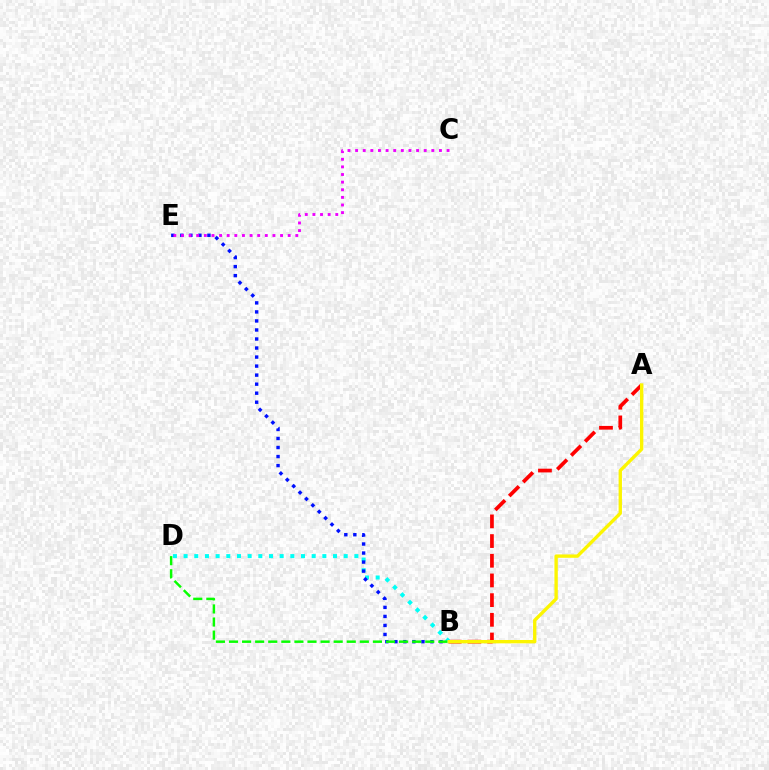{('A', 'B'): [{'color': '#ff0000', 'line_style': 'dashed', 'thickness': 2.67}, {'color': '#fcf500', 'line_style': 'solid', 'thickness': 2.41}], ('B', 'D'): [{'color': '#00fff6', 'line_style': 'dotted', 'thickness': 2.9}, {'color': '#08ff00', 'line_style': 'dashed', 'thickness': 1.78}], ('B', 'E'): [{'color': '#0010ff', 'line_style': 'dotted', 'thickness': 2.45}], ('C', 'E'): [{'color': '#ee00ff', 'line_style': 'dotted', 'thickness': 2.07}]}